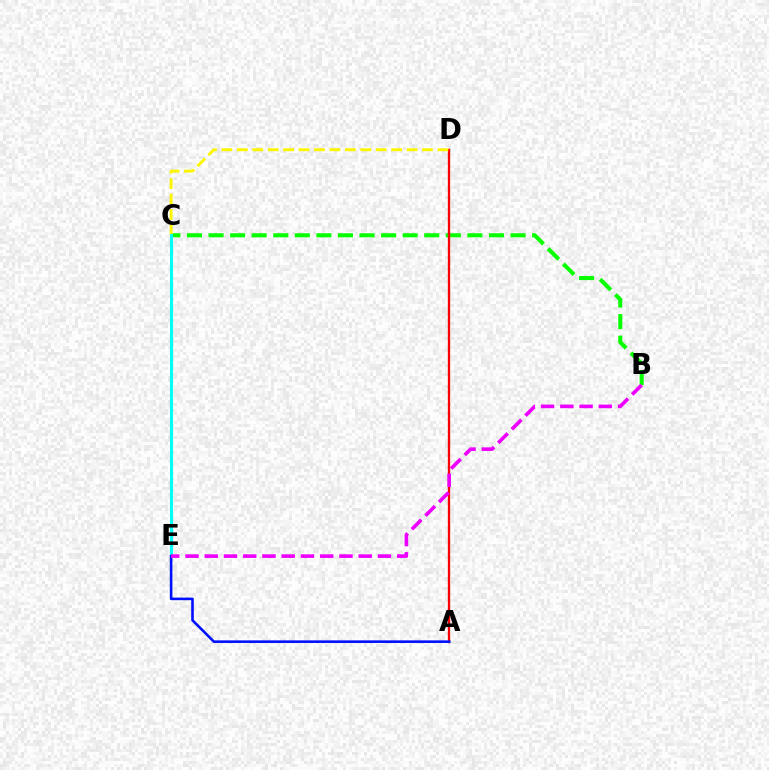{('B', 'C'): [{'color': '#08ff00', 'line_style': 'dashed', 'thickness': 2.93}], ('A', 'D'): [{'color': '#ff0000', 'line_style': 'solid', 'thickness': 1.67}], ('C', 'D'): [{'color': '#fcf500', 'line_style': 'dashed', 'thickness': 2.1}], ('C', 'E'): [{'color': '#00fff6', 'line_style': 'solid', 'thickness': 2.22}], ('A', 'E'): [{'color': '#0010ff', 'line_style': 'solid', 'thickness': 1.87}], ('B', 'E'): [{'color': '#ee00ff', 'line_style': 'dashed', 'thickness': 2.61}]}